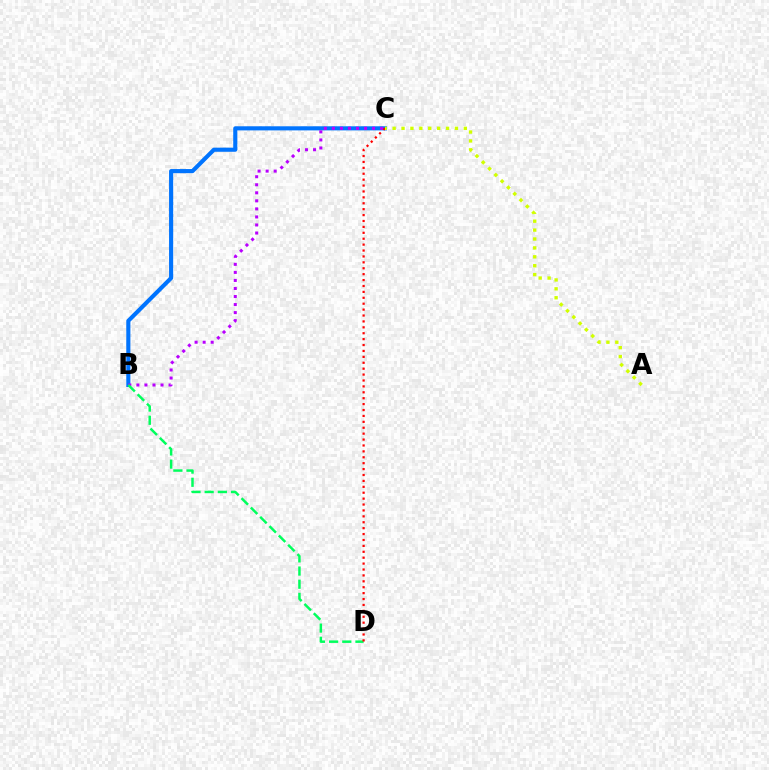{('B', 'C'): [{'color': '#0074ff', 'line_style': 'solid', 'thickness': 2.96}, {'color': '#b900ff', 'line_style': 'dotted', 'thickness': 2.18}], ('B', 'D'): [{'color': '#00ff5c', 'line_style': 'dashed', 'thickness': 1.79}], ('C', 'D'): [{'color': '#ff0000', 'line_style': 'dotted', 'thickness': 1.6}], ('A', 'C'): [{'color': '#d1ff00', 'line_style': 'dotted', 'thickness': 2.42}]}